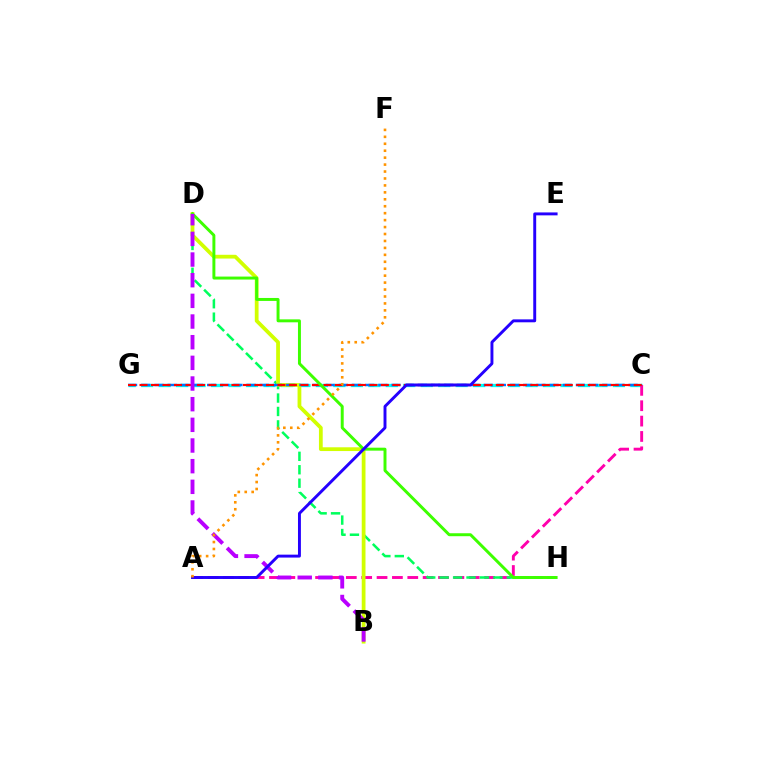{('C', 'G'): [{'color': '#00fff6', 'line_style': 'dashed', 'thickness': 2.37}, {'color': '#0074ff', 'line_style': 'dashed', 'thickness': 1.79}, {'color': '#ff0000', 'line_style': 'dashed', 'thickness': 1.56}], ('A', 'C'): [{'color': '#ff00ac', 'line_style': 'dashed', 'thickness': 2.09}], ('D', 'H'): [{'color': '#00ff5c', 'line_style': 'dashed', 'thickness': 1.82}, {'color': '#3dff00', 'line_style': 'solid', 'thickness': 2.13}], ('B', 'D'): [{'color': '#d1ff00', 'line_style': 'solid', 'thickness': 2.71}, {'color': '#b900ff', 'line_style': 'dashed', 'thickness': 2.81}], ('A', 'E'): [{'color': '#2500ff', 'line_style': 'solid', 'thickness': 2.11}], ('A', 'F'): [{'color': '#ff9400', 'line_style': 'dotted', 'thickness': 1.89}]}